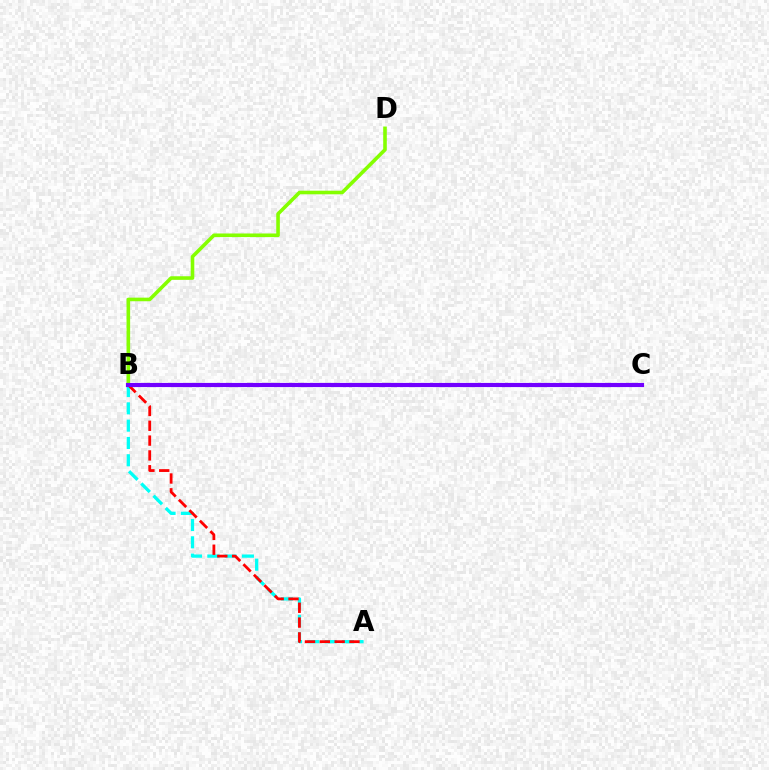{('B', 'D'): [{'color': '#84ff00', 'line_style': 'solid', 'thickness': 2.59}], ('A', 'B'): [{'color': '#00fff6', 'line_style': 'dashed', 'thickness': 2.35}, {'color': '#ff0000', 'line_style': 'dashed', 'thickness': 2.01}], ('B', 'C'): [{'color': '#7200ff', 'line_style': 'solid', 'thickness': 2.99}]}